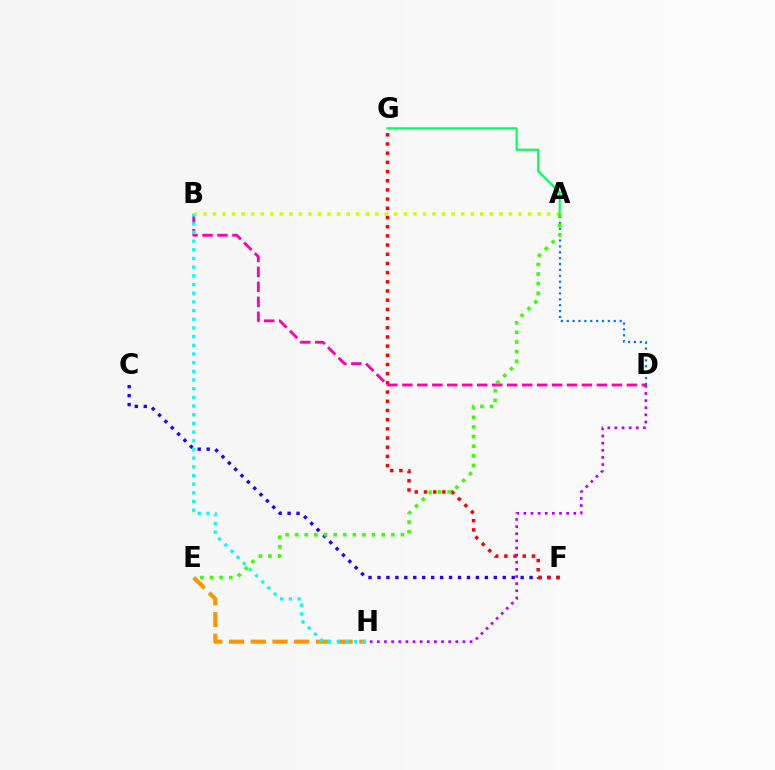{('C', 'F'): [{'color': '#2500ff', 'line_style': 'dotted', 'thickness': 2.43}], ('F', 'G'): [{'color': '#ff0000', 'line_style': 'dotted', 'thickness': 2.5}], ('A', 'D'): [{'color': '#0074ff', 'line_style': 'dotted', 'thickness': 1.6}], ('D', 'H'): [{'color': '#b900ff', 'line_style': 'dotted', 'thickness': 1.94}], ('B', 'D'): [{'color': '#ff00ac', 'line_style': 'dashed', 'thickness': 2.03}], ('A', 'B'): [{'color': '#d1ff00', 'line_style': 'dotted', 'thickness': 2.59}], ('A', 'E'): [{'color': '#3dff00', 'line_style': 'dotted', 'thickness': 2.61}], ('E', 'H'): [{'color': '#ff9400', 'line_style': 'dashed', 'thickness': 2.95}], ('A', 'G'): [{'color': '#00ff5c', 'line_style': 'solid', 'thickness': 1.57}], ('B', 'H'): [{'color': '#00fff6', 'line_style': 'dotted', 'thickness': 2.36}]}